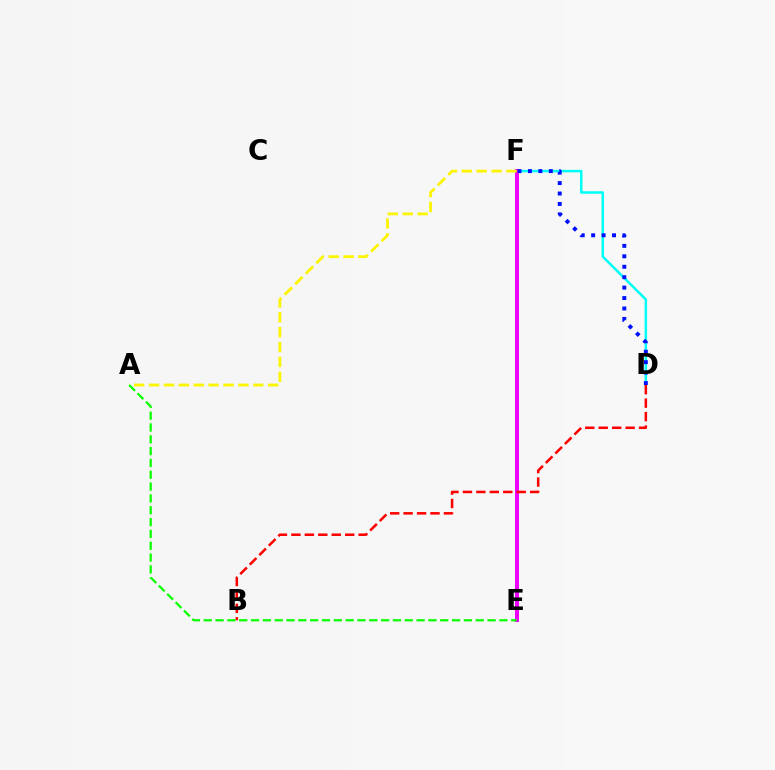{('D', 'F'): [{'color': '#00fff6', 'line_style': 'solid', 'thickness': 1.81}, {'color': '#0010ff', 'line_style': 'dotted', 'thickness': 2.84}], ('E', 'F'): [{'color': '#ee00ff', 'line_style': 'solid', 'thickness': 2.91}], ('B', 'D'): [{'color': '#ff0000', 'line_style': 'dashed', 'thickness': 1.83}], ('A', 'F'): [{'color': '#fcf500', 'line_style': 'dashed', 'thickness': 2.02}], ('A', 'E'): [{'color': '#08ff00', 'line_style': 'dashed', 'thickness': 1.61}]}